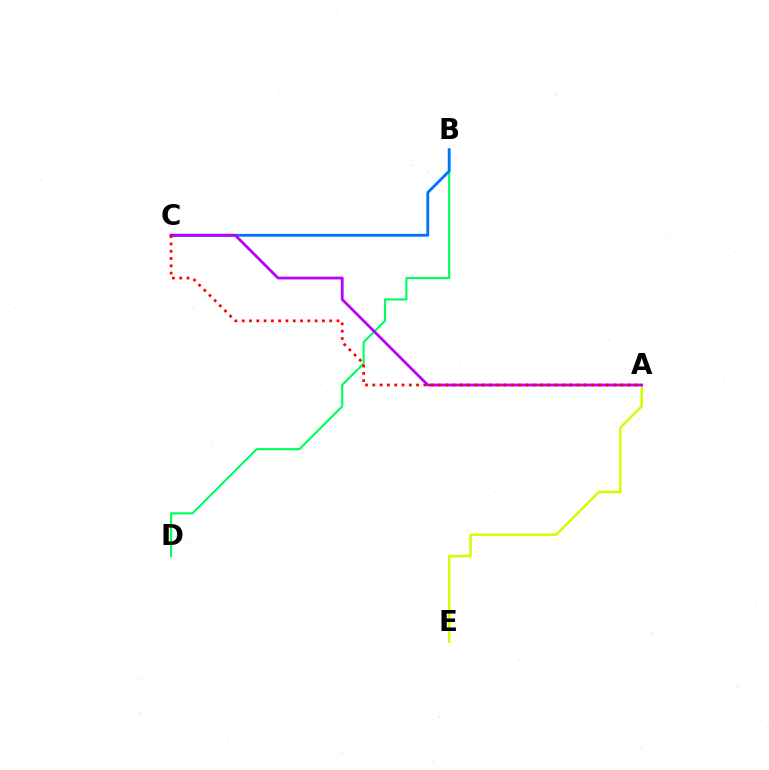{('A', 'E'): [{'color': '#d1ff00', 'line_style': 'solid', 'thickness': 1.79}], ('B', 'D'): [{'color': '#00ff5c', 'line_style': 'solid', 'thickness': 1.55}], ('B', 'C'): [{'color': '#0074ff', 'line_style': 'solid', 'thickness': 2.04}], ('A', 'C'): [{'color': '#b900ff', 'line_style': 'solid', 'thickness': 2.0}, {'color': '#ff0000', 'line_style': 'dotted', 'thickness': 1.98}]}